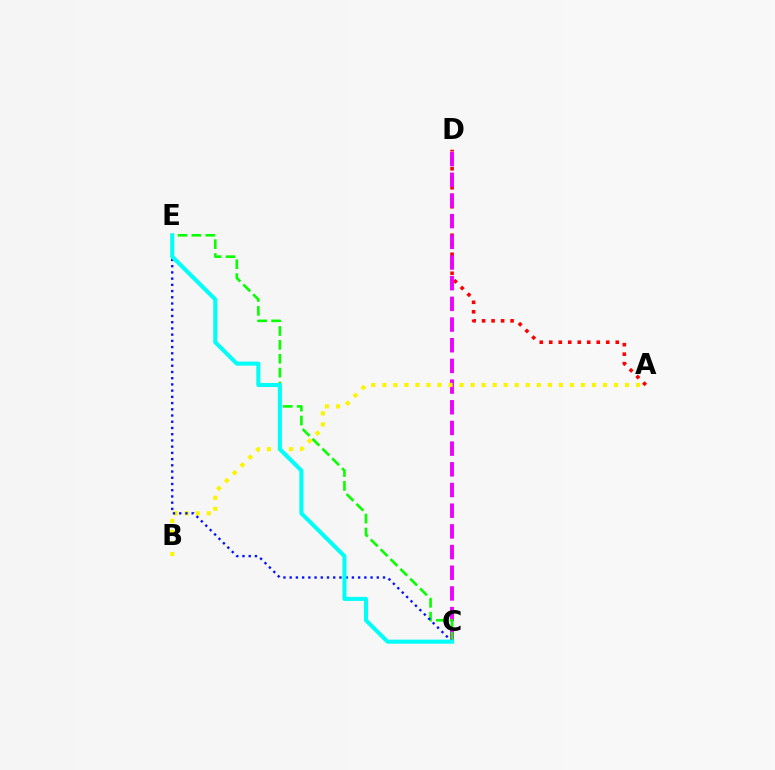{('A', 'D'): [{'color': '#ff0000', 'line_style': 'dotted', 'thickness': 2.58}], ('C', 'D'): [{'color': '#ee00ff', 'line_style': 'dashed', 'thickness': 2.81}], ('A', 'B'): [{'color': '#fcf500', 'line_style': 'dotted', 'thickness': 3.0}], ('C', 'E'): [{'color': '#08ff00', 'line_style': 'dashed', 'thickness': 1.89}, {'color': '#0010ff', 'line_style': 'dotted', 'thickness': 1.69}, {'color': '#00fff6', 'line_style': 'solid', 'thickness': 2.93}]}